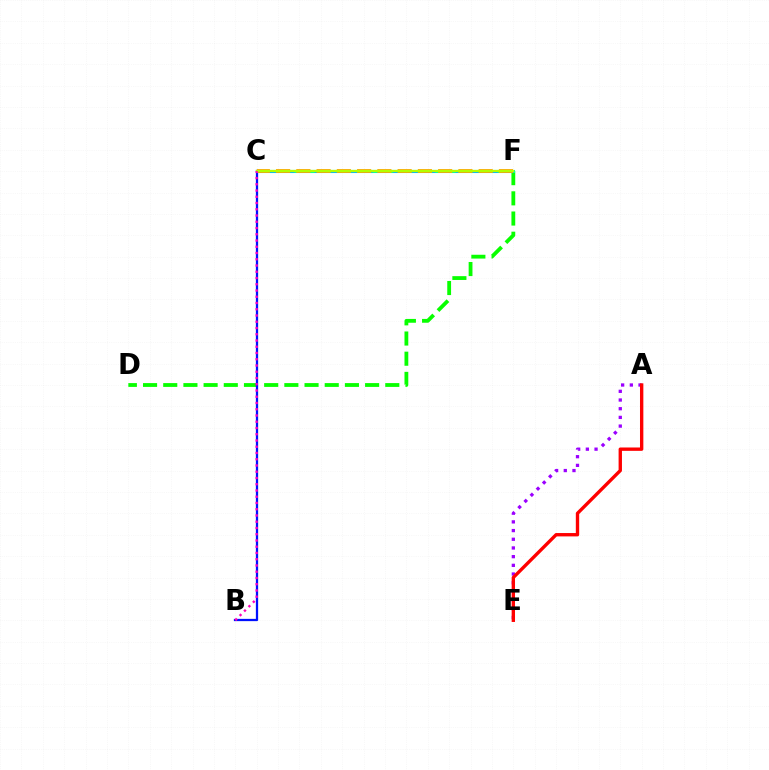{('D', 'F'): [{'color': '#08ff00', 'line_style': 'dashed', 'thickness': 2.74}], ('A', 'E'): [{'color': '#9b00ff', 'line_style': 'dotted', 'thickness': 2.36}, {'color': '#ff0000', 'line_style': 'solid', 'thickness': 2.42}], ('B', 'C'): [{'color': '#0010ff', 'line_style': 'solid', 'thickness': 1.63}, {'color': '#ff00bd', 'line_style': 'dotted', 'thickness': 1.7}], ('C', 'F'): [{'color': '#00ff9d', 'line_style': 'solid', 'thickness': 2.21}, {'color': '#00b5ff', 'line_style': 'dashed', 'thickness': 2.13}, {'color': '#ffa500', 'line_style': 'dashed', 'thickness': 2.75}, {'color': '#b3ff00', 'line_style': 'solid', 'thickness': 1.63}]}